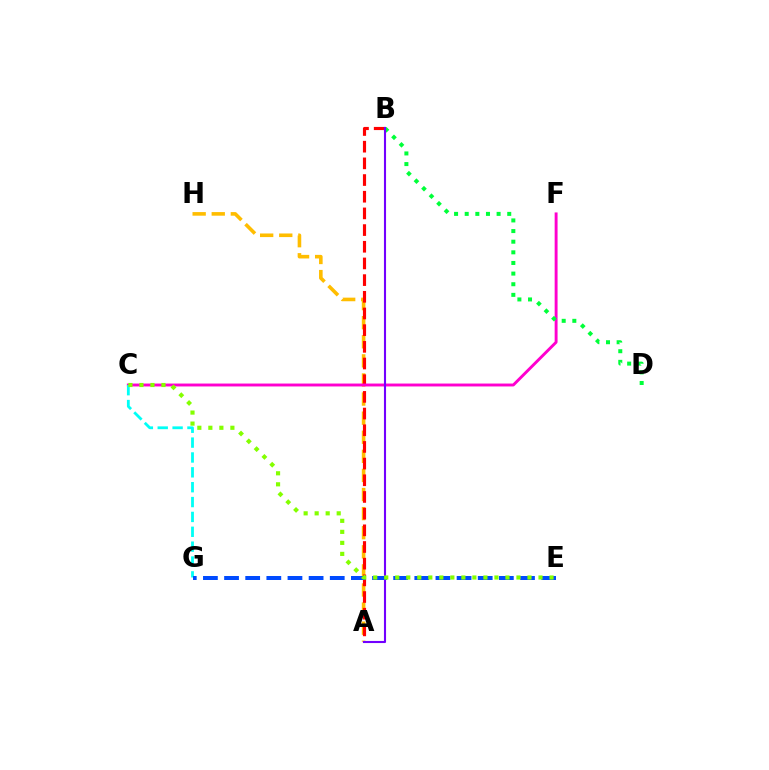{('A', 'H'): [{'color': '#ffbd00', 'line_style': 'dashed', 'thickness': 2.59}], ('A', 'B'): [{'color': '#ff0000', 'line_style': 'dashed', 'thickness': 2.27}, {'color': '#7200ff', 'line_style': 'solid', 'thickness': 1.51}], ('C', 'F'): [{'color': '#ff00cf', 'line_style': 'solid', 'thickness': 2.09}], ('B', 'D'): [{'color': '#00ff39', 'line_style': 'dotted', 'thickness': 2.89}], ('C', 'G'): [{'color': '#00fff6', 'line_style': 'dashed', 'thickness': 2.02}], ('E', 'G'): [{'color': '#004bff', 'line_style': 'dashed', 'thickness': 2.87}], ('C', 'E'): [{'color': '#84ff00', 'line_style': 'dotted', 'thickness': 2.99}]}